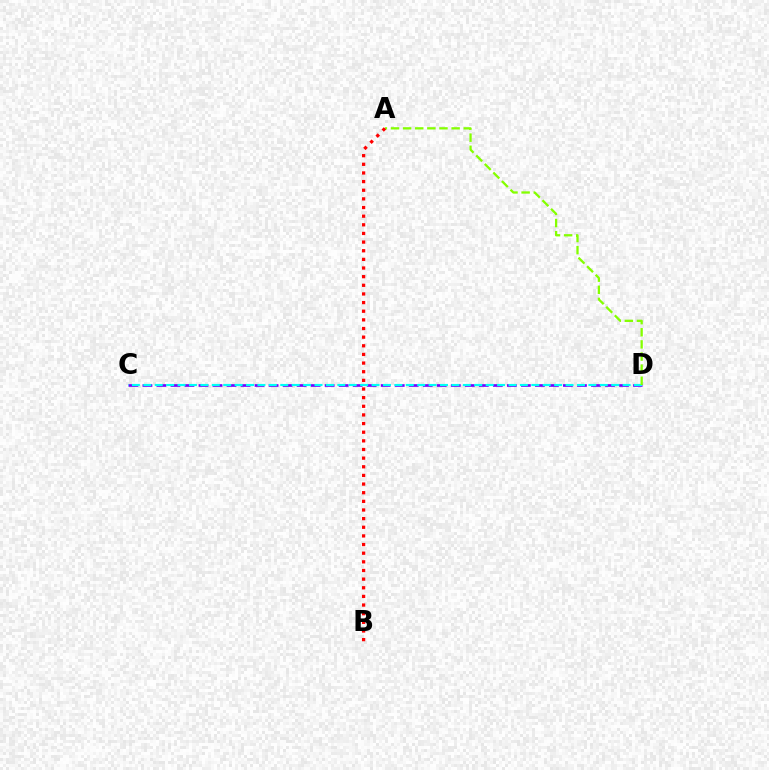{('C', 'D'): [{'color': '#7200ff', 'line_style': 'dashed', 'thickness': 1.9}, {'color': '#00fff6', 'line_style': 'dashed', 'thickness': 1.55}], ('A', 'D'): [{'color': '#84ff00', 'line_style': 'dashed', 'thickness': 1.65}], ('A', 'B'): [{'color': '#ff0000', 'line_style': 'dotted', 'thickness': 2.35}]}